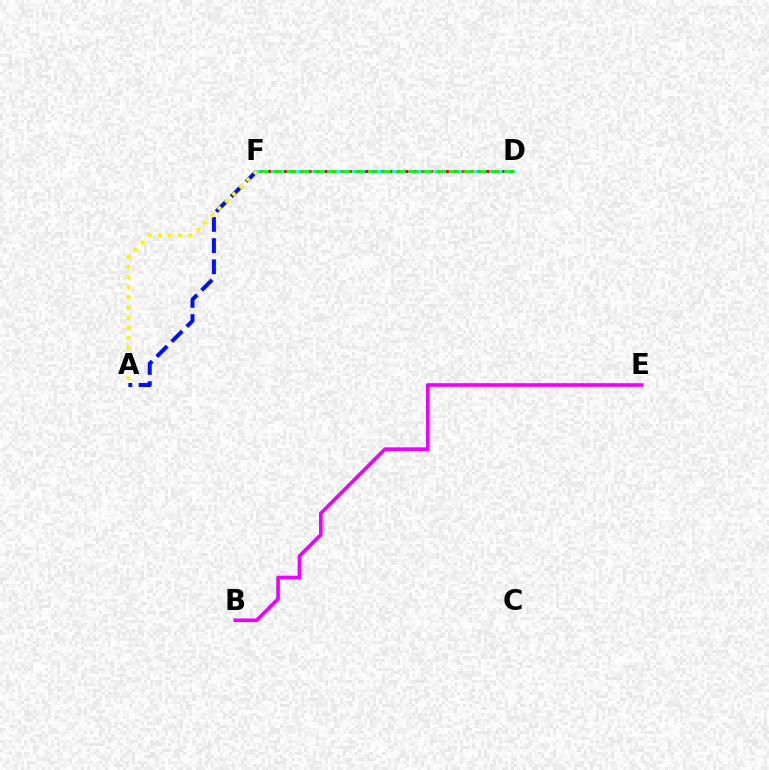{('D', 'F'): [{'color': '#00fff6', 'line_style': 'solid', 'thickness': 1.98}, {'color': '#ff0000', 'line_style': 'dotted', 'thickness': 2.2}, {'color': '#08ff00', 'line_style': 'dashed', 'thickness': 1.85}], ('A', 'F'): [{'color': '#0010ff', 'line_style': 'dashed', 'thickness': 2.88}, {'color': '#fcf500', 'line_style': 'dotted', 'thickness': 2.75}], ('B', 'E'): [{'color': '#ee00ff', 'line_style': 'solid', 'thickness': 2.62}]}